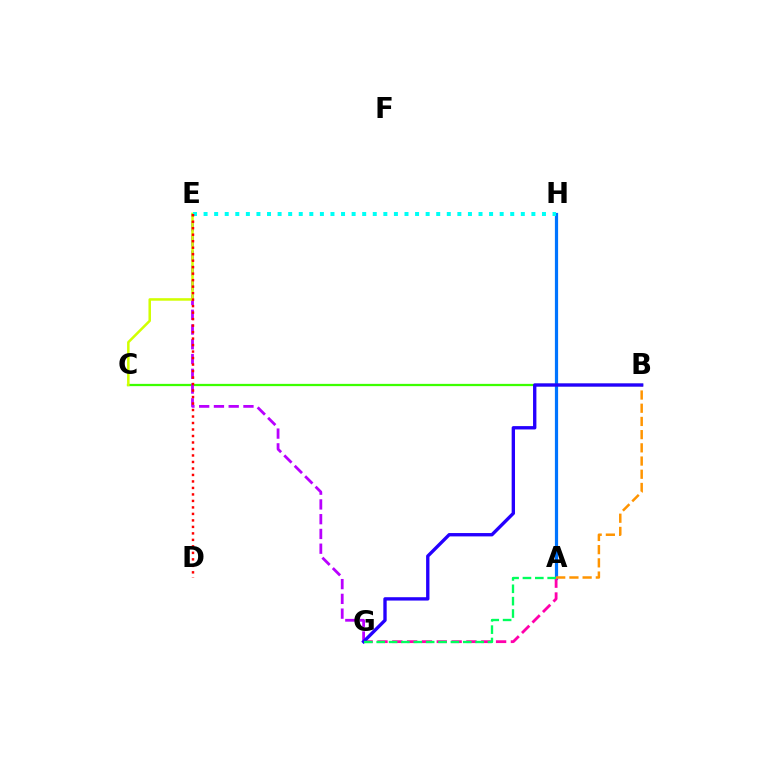{('A', 'H'): [{'color': '#0074ff', 'line_style': 'solid', 'thickness': 2.31}], ('B', 'C'): [{'color': '#3dff00', 'line_style': 'solid', 'thickness': 1.63}], ('E', 'G'): [{'color': '#b900ff', 'line_style': 'dashed', 'thickness': 2.0}], ('A', 'G'): [{'color': '#ff00ac', 'line_style': 'dashed', 'thickness': 2.01}, {'color': '#00ff5c', 'line_style': 'dashed', 'thickness': 1.68}], ('C', 'E'): [{'color': '#d1ff00', 'line_style': 'solid', 'thickness': 1.81}], ('A', 'B'): [{'color': '#ff9400', 'line_style': 'dashed', 'thickness': 1.79}], ('B', 'G'): [{'color': '#2500ff', 'line_style': 'solid', 'thickness': 2.41}], ('E', 'H'): [{'color': '#00fff6', 'line_style': 'dotted', 'thickness': 2.87}], ('D', 'E'): [{'color': '#ff0000', 'line_style': 'dotted', 'thickness': 1.76}]}